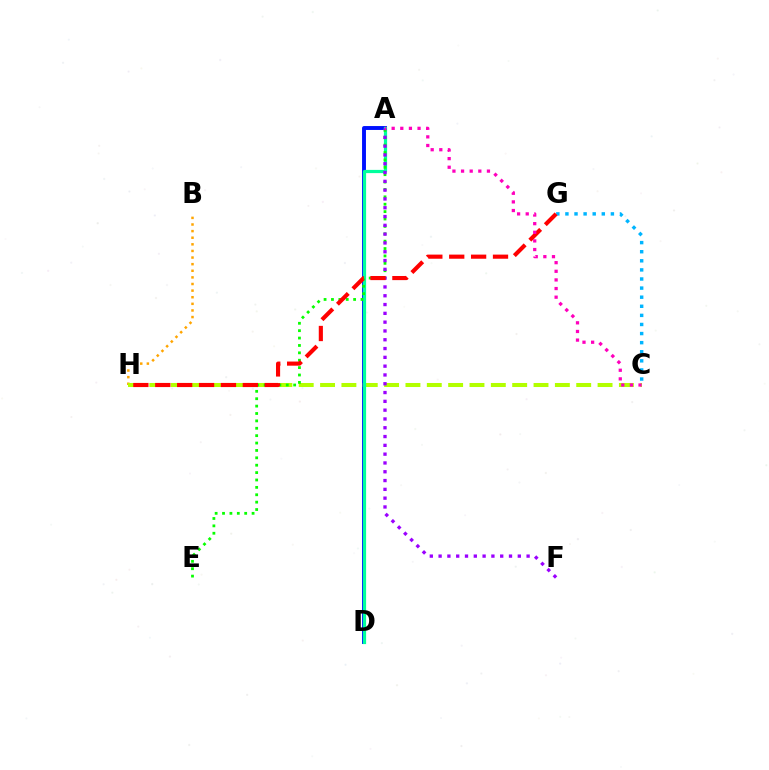{('C', 'G'): [{'color': '#00b5ff', 'line_style': 'dotted', 'thickness': 2.47}], ('A', 'D'): [{'color': '#0010ff', 'line_style': 'solid', 'thickness': 2.81}, {'color': '#00ff9d', 'line_style': 'solid', 'thickness': 2.32}], ('B', 'H'): [{'color': '#ffa500', 'line_style': 'dotted', 'thickness': 1.8}], ('C', 'H'): [{'color': '#b3ff00', 'line_style': 'dashed', 'thickness': 2.9}], ('A', 'E'): [{'color': '#08ff00', 'line_style': 'dotted', 'thickness': 2.01}], ('A', 'F'): [{'color': '#9b00ff', 'line_style': 'dotted', 'thickness': 2.39}], ('G', 'H'): [{'color': '#ff0000', 'line_style': 'dashed', 'thickness': 2.97}], ('A', 'C'): [{'color': '#ff00bd', 'line_style': 'dotted', 'thickness': 2.34}]}